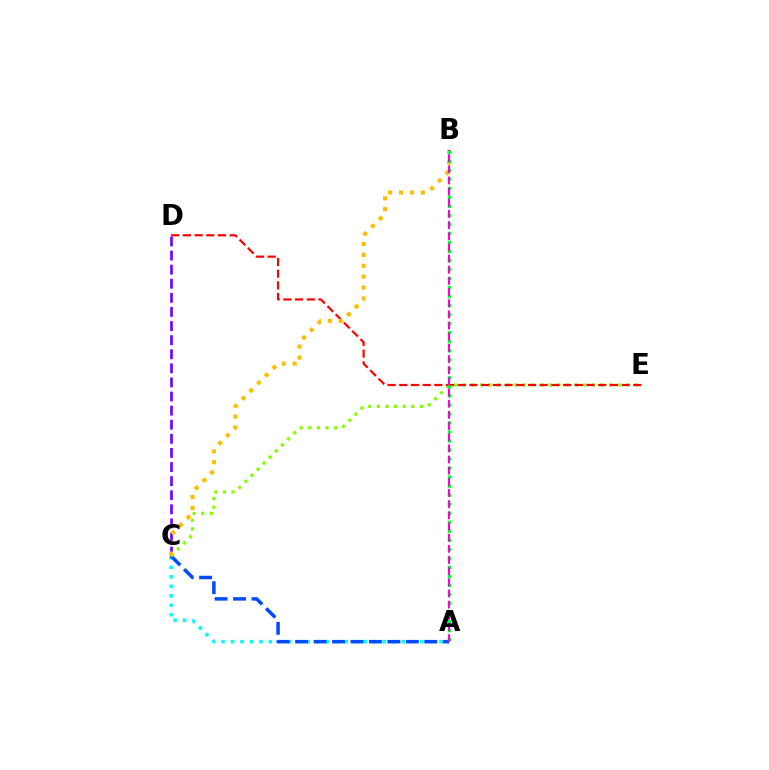{('A', 'C'): [{'color': '#00fff6', 'line_style': 'dotted', 'thickness': 2.57}, {'color': '#004bff', 'line_style': 'dashed', 'thickness': 2.51}], ('C', 'D'): [{'color': '#7200ff', 'line_style': 'dashed', 'thickness': 1.91}], ('C', 'E'): [{'color': '#84ff00', 'line_style': 'dotted', 'thickness': 2.34}], ('D', 'E'): [{'color': '#ff0000', 'line_style': 'dashed', 'thickness': 1.59}], ('B', 'C'): [{'color': '#ffbd00', 'line_style': 'dotted', 'thickness': 2.96}], ('A', 'B'): [{'color': '#00ff39', 'line_style': 'dotted', 'thickness': 2.45}, {'color': '#ff00cf', 'line_style': 'dashed', 'thickness': 1.52}]}